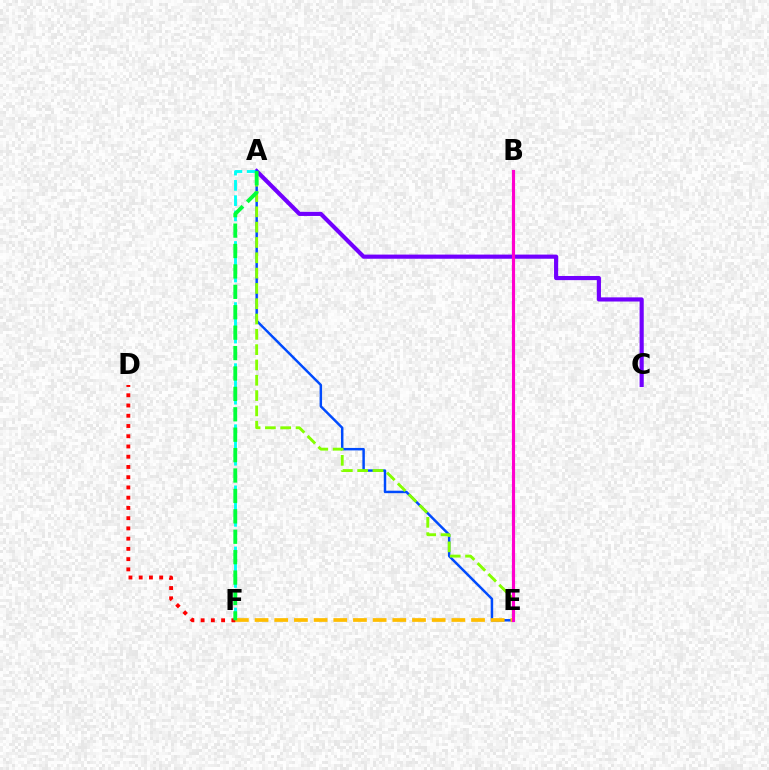{('A', 'C'): [{'color': '#7200ff', 'line_style': 'solid', 'thickness': 2.99}], ('A', 'F'): [{'color': '#00fff6', 'line_style': 'dashed', 'thickness': 2.07}, {'color': '#00ff39', 'line_style': 'dashed', 'thickness': 2.77}], ('A', 'E'): [{'color': '#004bff', 'line_style': 'solid', 'thickness': 1.77}, {'color': '#84ff00', 'line_style': 'dashed', 'thickness': 2.08}], ('E', 'F'): [{'color': '#ffbd00', 'line_style': 'dashed', 'thickness': 2.67}], ('D', 'F'): [{'color': '#ff0000', 'line_style': 'dotted', 'thickness': 2.78}], ('B', 'E'): [{'color': '#ff00cf', 'line_style': 'solid', 'thickness': 2.26}]}